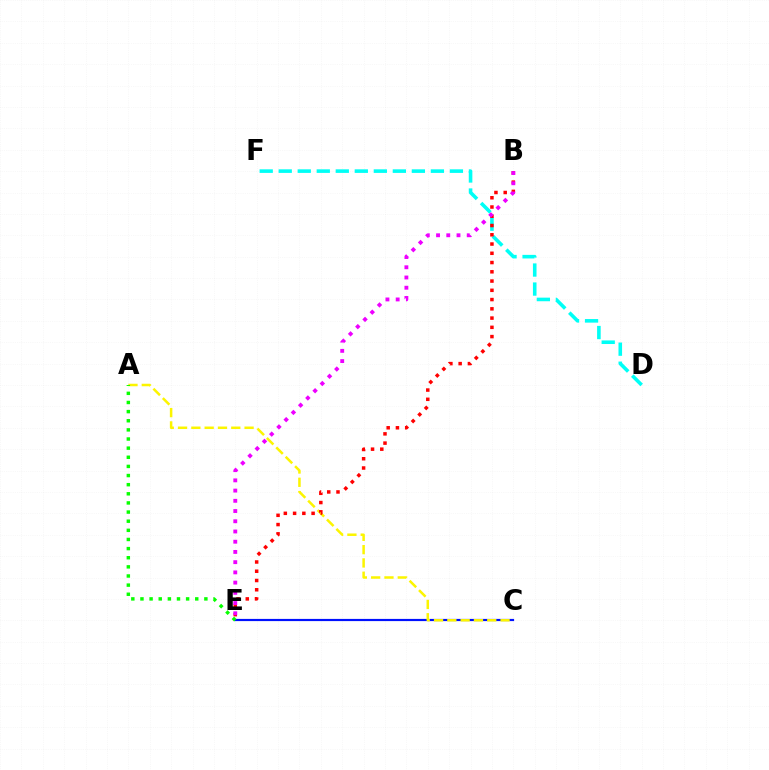{('C', 'E'): [{'color': '#0010ff', 'line_style': 'solid', 'thickness': 1.57}], ('D', 'F'): [{'color': '#00fff6', 'line_style': 'dashed', 'thickness': 2.58}], ('A', 'C'): [{'color': '#fcf500', 'line_style': 'dashed', 'thickness': 1.81}], ('B', 'E'): [{'color': '#ff0000', 'line_style': 'dotted', 'thickness': 2.51}, {'color': '#ee00ff', 'line_style': 'dotted', 'thickness': 2.78}], ('A', 'E'): [{'color': '#08ff00', 'line_style': 'dotted', 'thickness': 2.48}]}